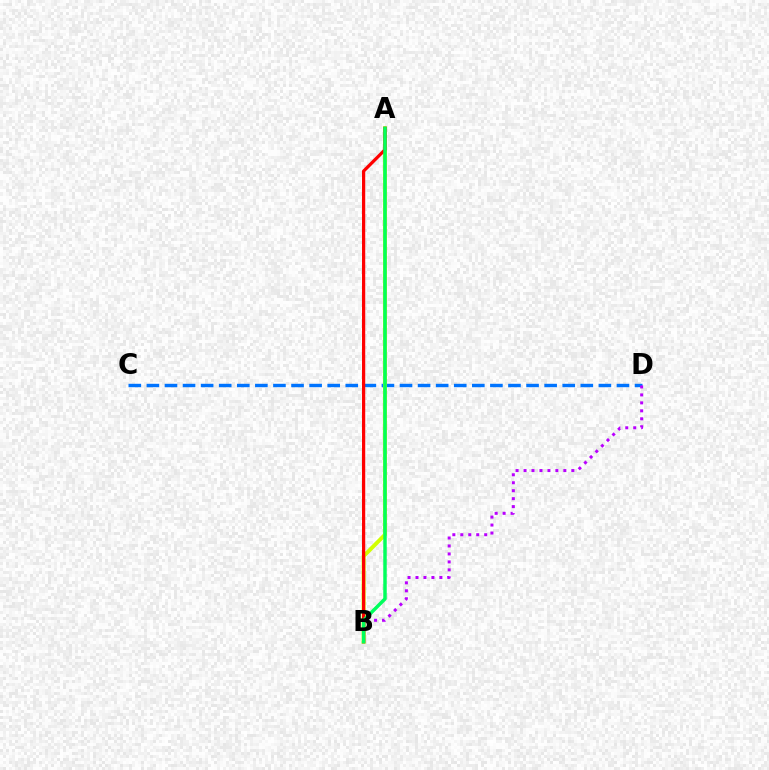{('C', 'D'): [{'color': '#0074ff', 'line_style': 'dashed', 'thickness': 2.46}], ('A', 'B'): [{'color': '#d1ff00', 'line_style': 'solid', 'thickness': 2.84}, {'color': '#ff0000', 'line_style': 'solid', 'thickness': 2.32}, {'color': '#00ff5c', 'line_style': 'solid', 'thickness': 2.5}], ('B', 'D'): [{'color': '#b900ff', 'line_style': 'dotted', 'thickness': 2.16}]}